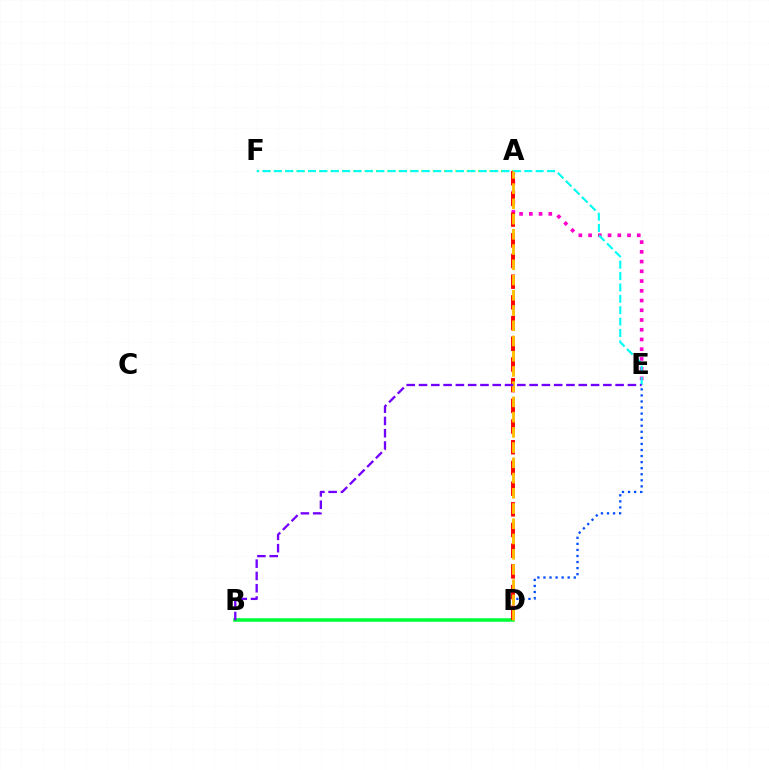{('D', 'E'): [{'color': '#004bff', 'line_style': 'dotted', 'thickness': 1.65}], ('A', 'E'): [{'color': '#ff00cf', 'line_style': 'dotted', 'thickness': 2.64}], ('B', 'D'): [{'color': '#00ff39', 'line_style': 'solid', 'thickness': 2.57}], ('A', 'F'): [{'color': '#84ff00', 'line_style': 'dotted', 'thickness': 1.54}], ('A', 'D'): [{'color': '#ff0000', 'line_style': 'dashed', 'thickness': 2.81}, {'color': '#ffbd00', 'line_style': 'dashed', 'thickness': 2.07}], ('E', 'F'): [{'color': '#00fff6', 'line_style': 'dashed', 'thickness': 1.55}], ('B', 'E'): [{'color': '#7200ff', 'line_style': 'dashed', 'thickness': 1.67}]}